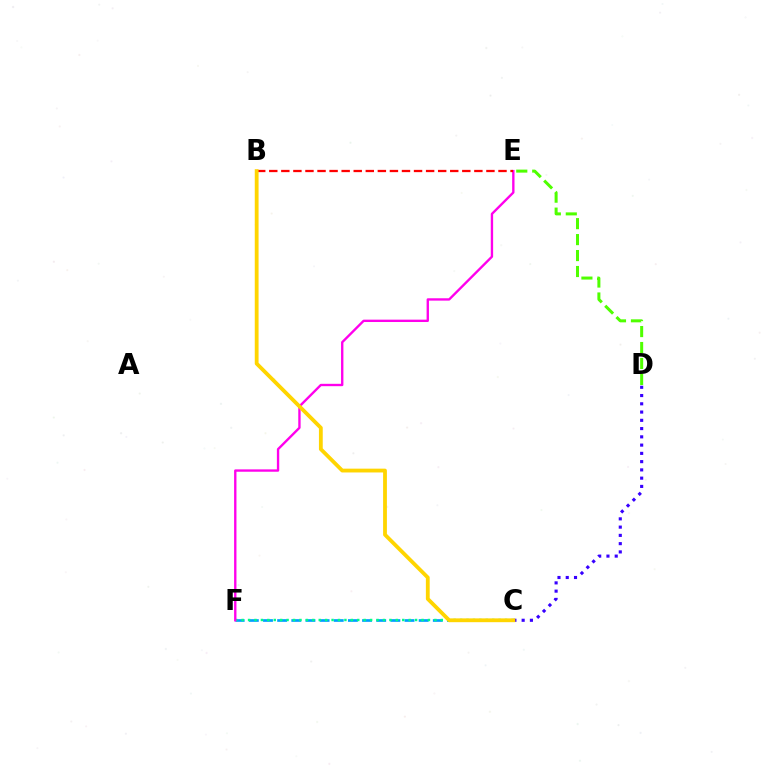{('C', 'F'): [{'color': '#009eff', 'line_style': 'dashed', 'thickness': 1.92}, {'color': '#00ff86', 'line_style': 'dotted', 'thickness': 1.75}], ('E', 'F'): [{'color': '#ff00ed', 'line_style': 'solid', 'thickness': 1.7}], ('B', 'E'): [{'color': '#ff0000', 'line_style': 'dashed', 'thickness': 1.64}], ('C', 'D'): [{'color': '#3700ff', 'line_style': 'dotted', 'thickness': 2.24}], ('B', 'C'): [{'color': '#ffd500', 'line_style': 'solid', 'thickness': 2.74}], ('D', 'E'): [{'color': '#4fff00', 'line_style': 'dashed', 'thickness': 2.17}]}